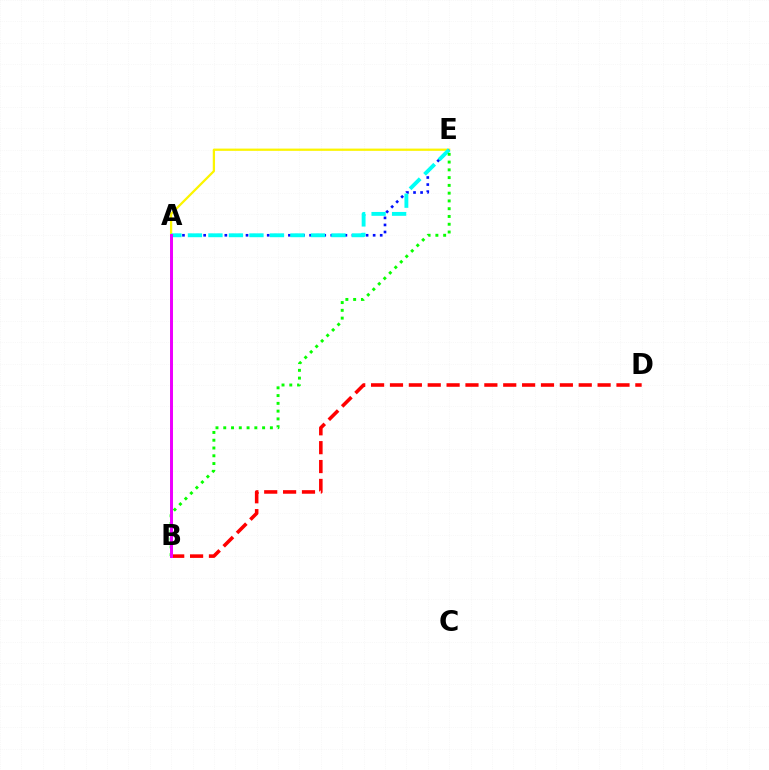{('A', 'E'): [{'color': '#fcf500', 'line_style': 'solid', 'thickness': 1.63}, {'color': '#0010ff', 'line_style': 'dotted', 'thickness': 1.92}, {'color': '#00fff6', 'line_style': 'dashed', 'thickness': 2.79}], ('B', 'E'): [{'color': '#08ff00', 'line_style': 'dotted', 'thickness': 2.11}], ('B', 'D'): [{'color': '#ff0000', 'line_style': 'dashed', 'thickness': 2.56}], ('A', 'B'): [{'color': '#ee00ff', 'line_style': 'solid', 'thickness': 2.14}]}